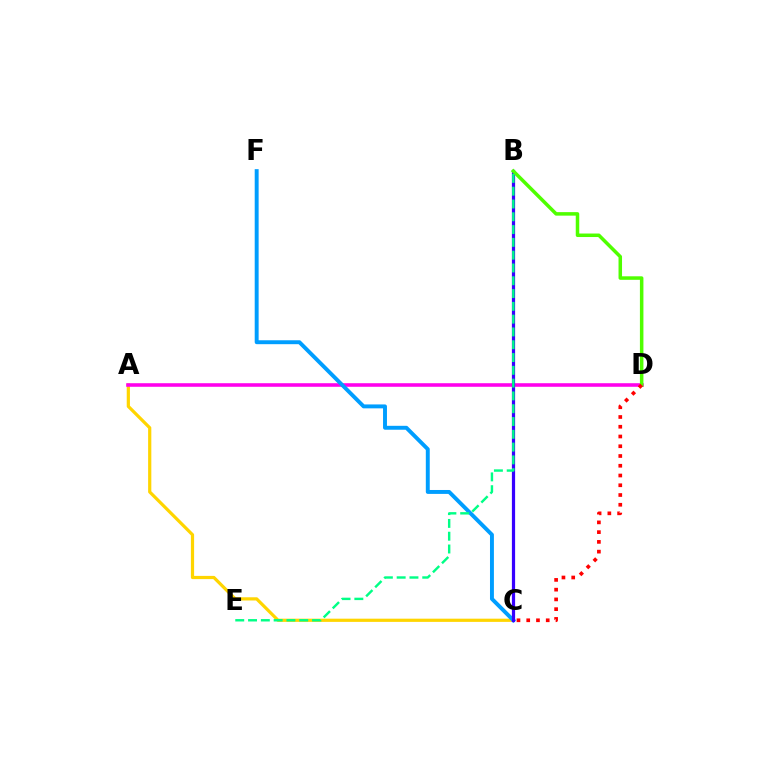{('A', 'C'): [{'color': '#ffd500', 'line_style': 'solid', 'thickness': 2.31}], ('A', 'D'): [{'color': '#ff00ed', 'line_style': 'solid', 'thickness': 2.57}], ('C', 'F'): [{'color': '#009eff', 'line_style': 'solid', 'thickness': 2.82}], ('B', 'C'): [{'color': '#3700ff', 'line_style': 'solid', 'thickness': 2.31}], ('B', 'D'): [{'color': '#4fff00', 'line_style': 'solid', 'thickness': 2.53}], ('B', 'E'): [{'color': '#00ff86', 'line_style': 'dashed', 'thickness': 1.74}], ('C', 'D'): [{'color': '#ff0000', 'line_style': 'dotted', 'thickness': 2.65}]}